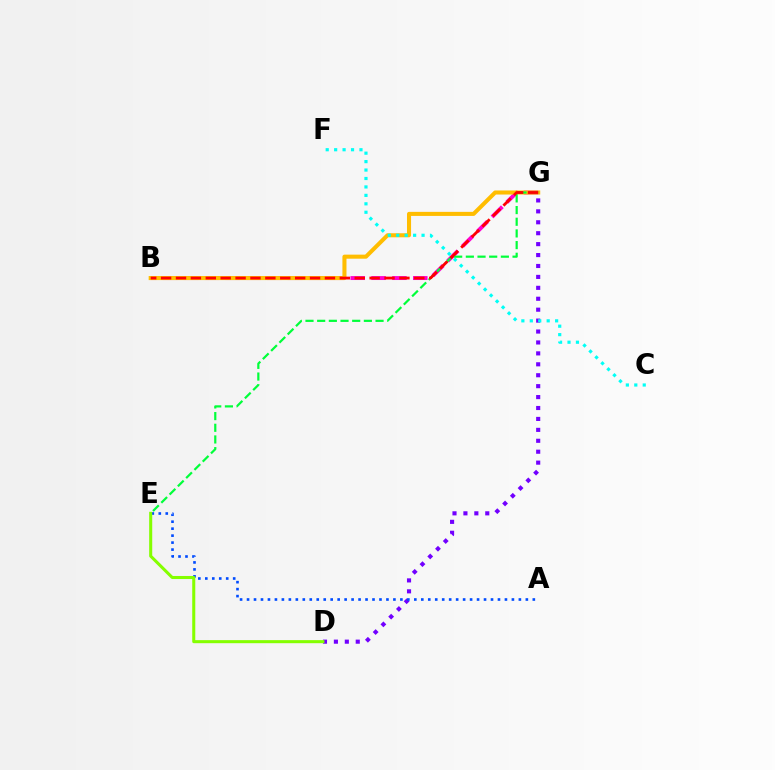{('D', 'G'): [{'color': '#7200ff', 'line_style': 'dotted', 'thickness': 2.97}], ('B', 'G'): [{'color': '#ff00cf', 'line_style': 'dashed', 'thickness': 2.83}, {'color': '#ffbd00', 'line_style': 'solid', 'thickness': 2.92}, {'color': '#ff0000', 'line_style': 'dashed', 'thickness': 2.02}], ('A', 'E'): [{'color': '#004bff', 'line_style': 'dotted', 'thickness': 1.89}], ('D', 'E'): [{'color': '#84ff00', 'line_style': 'solid', 'thickness': 2.2}], ('C', 'F'): [{'color': '#00fff6', 'line_style': 'dotted', 'thickness': 2.29}], ('E', 'G'): [{'color': '#00ff39', 'line_style': 'dashed', 'thickness': 1.59}]}